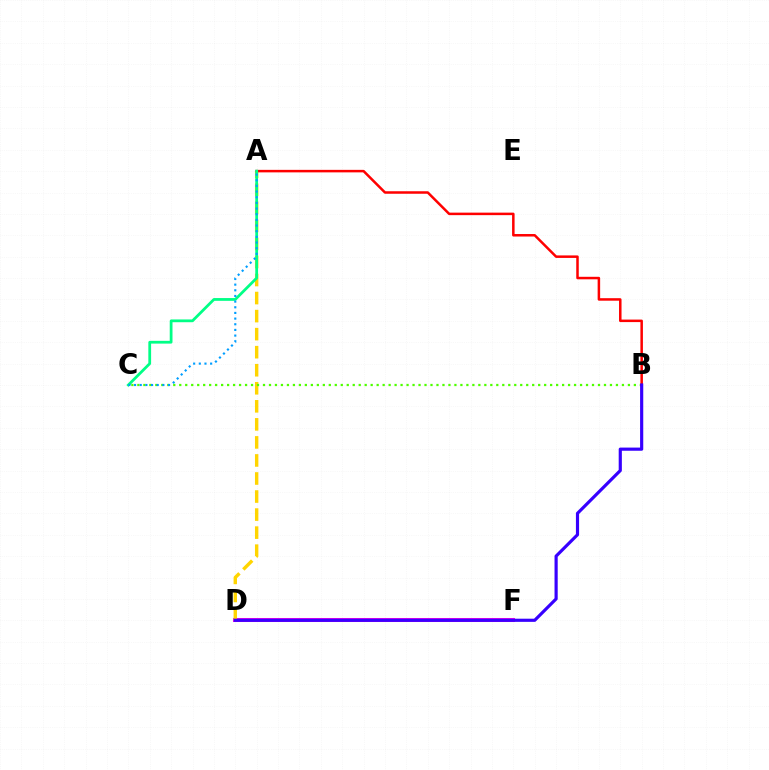{('D', 'F'): [{'color': '#ff00ed', 'line_style': 'solid', 'thickness': 2.9}], ('A', 'D'): [{'color': '#ffd500', 'line_style': 'dashed', 'thickness': 2.45}], ('B', 'C'): [{'color': '#4fff00', 'line_style': 'dotted', 'thickness': 1.63}], ('A', 'B'): [{'color': '#ff0000', 'line_style': 'solid', 'thickness': 1.81}], ('A', 'C'): [{'color': '#00ff86', 'line_style': 'solid', 'thickness': 2.0}, {'color': '#009eff', 'line_style': 'dotted', 'thickness': 1.54}], ('B', 'D'): [{'color': '#3700ff', 'line_style': 'solid', 'thickness': 2.28}]}